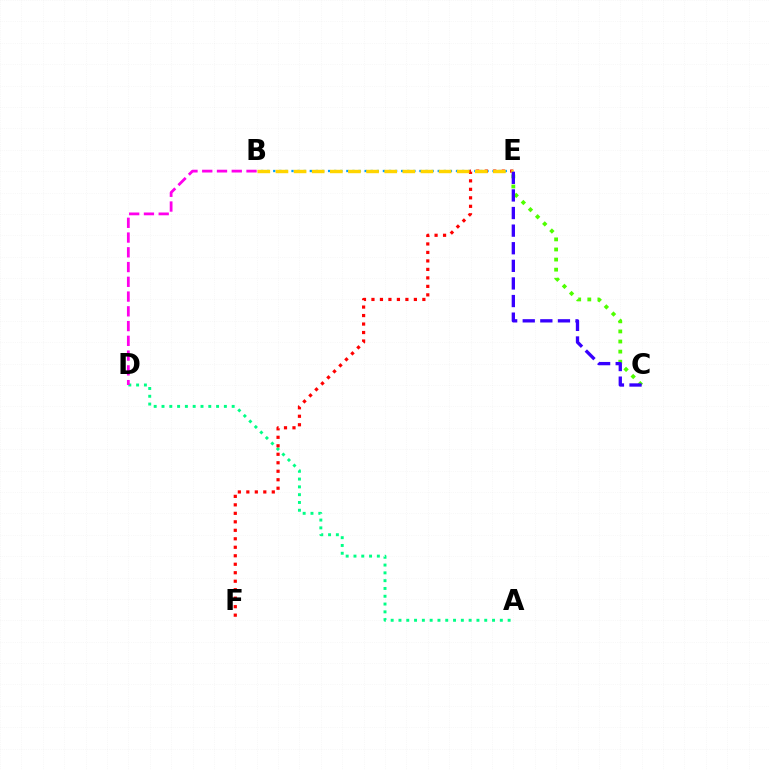{('B', 'E'): [{'color': '#009eff', 'line_style': 'dotted', 'thickness': 1.66}, {'color': '#ffd500', 'line_style': 'dashed', 'thickness': 2.46}], ('A', 'D'): [{'color': '#00ff86', 'line_style': 'dotted', 'thickness': 2.12}], ('E', 'F'): [{'color': '#ff0000', 'line_style': 'dotted', 'thickness': 2.31}], ('C', 'E'): [{'color': '#4fff00', 'line_style': 'dotted', 'thickness': 2.74}, {'color': '#3700ff', 'line_style': 'dashed', 'thickness': 2.39}], ('B', 'D'): [{'color': '#ff00ed', 'line_style': 'dashed', 'thickness': 2.0}]}